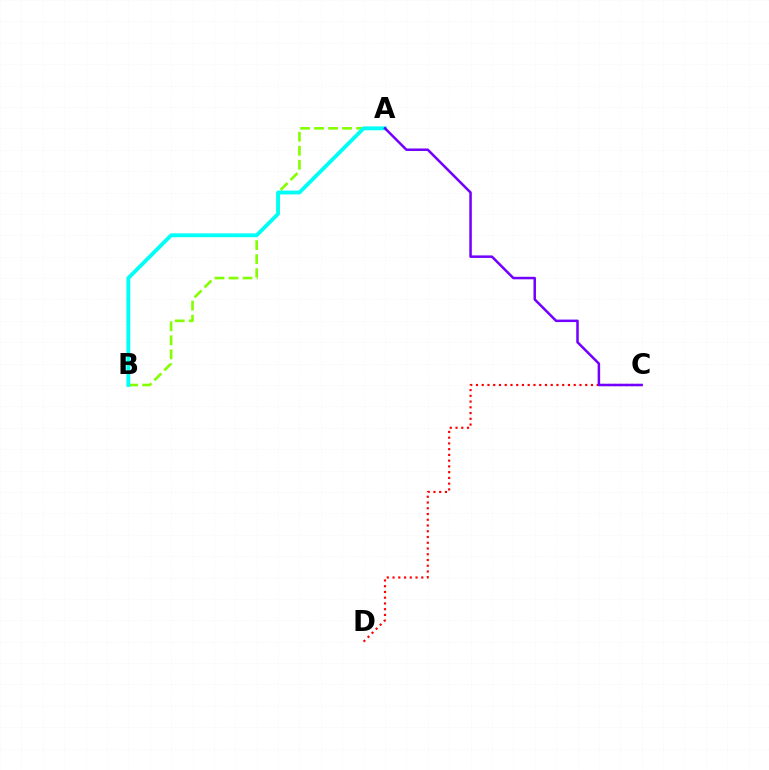{('A', 'B'): [{'color': '#84ff00', 'line_style': 'dashed', 'thickness': 1.9}, {'color': '#00fff6', 'line_style': 'solid', 'thickness': 2.77}], ('C', 'D'): [{'color': '#ff0000', 'line_style': 'dotted', 'thickness': 1.56}], ('A', 'C'): [{'color': '#7200ff', 'line_style': 'solid', 'thickness': 1.81}]}